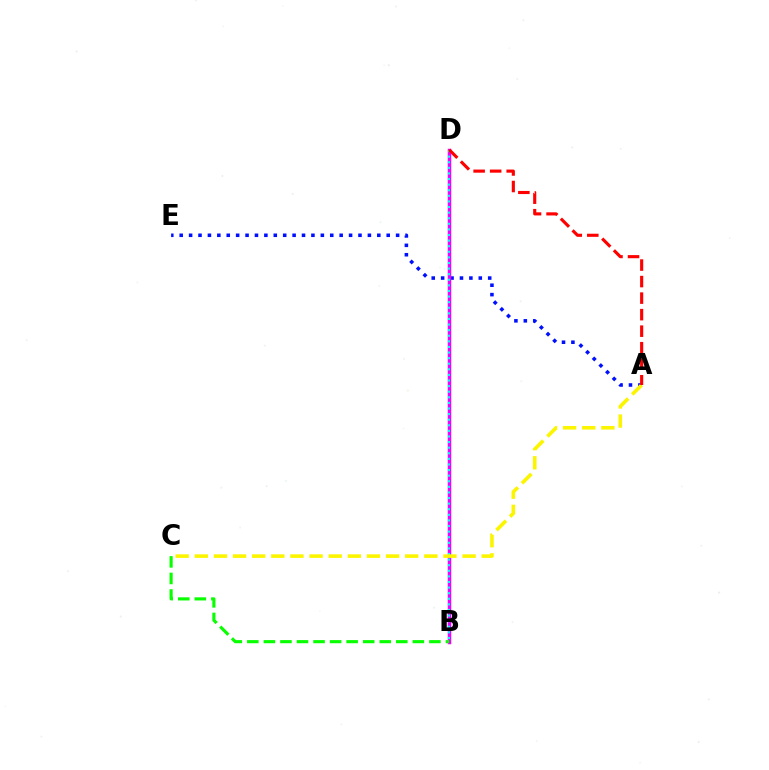{('A', 'E'): [{'color': '#0010ff', 'line_style': 'dotted', 'thickness': 2.56}], ('B', 'D'): [{'color': '#ee00ff', 'line_style': 'solid', 'thickness': 2.5}, {'color': '#00fff6', 'line_style': 'dotted', 'thickness': 1.52}], ('A', 'C'): [{'color': '#fcf500', 'line_style': 'dashed', 'thickness': 2.6}], ('B', 'C'): [{'color': '#08ff00', 'line_style': 'dashed', 'thickness': 2.25}], ('A', 'D'): [{'color': '#ff0000', 'line_style': 'dashed', 'thickness': 2.25}]}